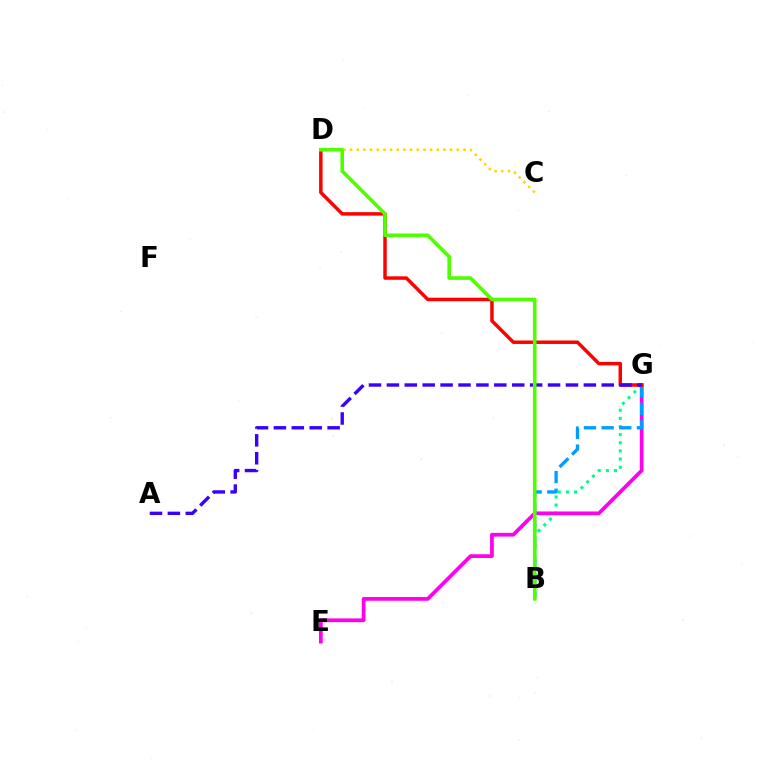{('B', 'G'): [{'color': '#00ff86', 'line_style': 'dotted', 'thickness': 2.21}, {'color': '#009eff', 'line_style': 'dashed', 'thickness': 2.4}], ('C', 'D'): [{'color': '#ffd500', 'line_style': 'dotted', 'thickness': 1.81}], ('E', 'G'): [{'color': '#ff00ed', 'line_style': 'solid', 'thickness': 2.69}], ('D', 'G'): [{'color': '#ff0000', 'line_style': 'solid', 'thickness': 2.5}], ('A', 'G'): [{'color': '#3700ff', 'line_style': 'dashed', 'thickness': 2.43}], ('B', 'D'): [{'color': '#4fff00', 'line_style': 'solid', 'thickness': 2.61}]}